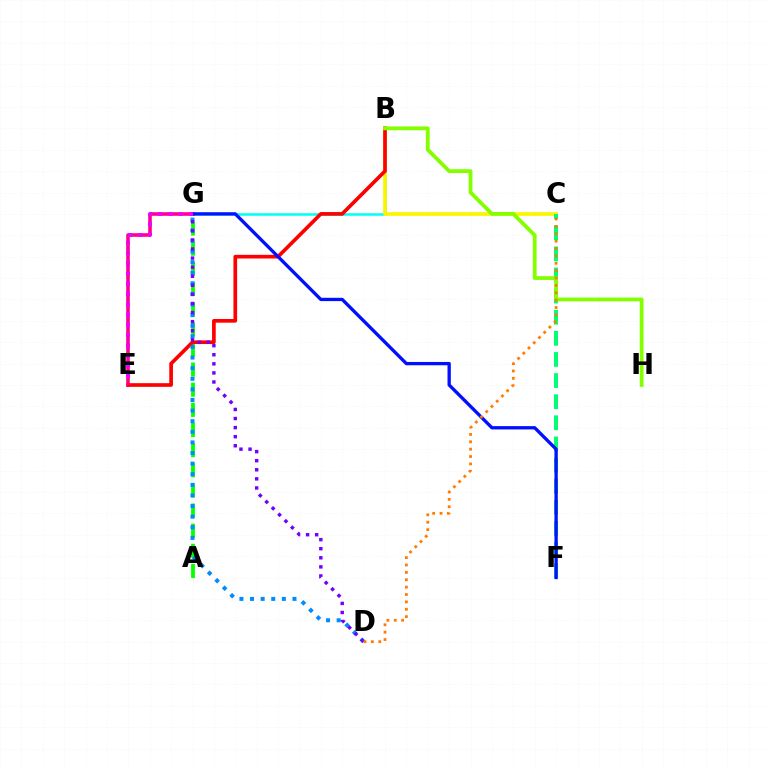{('B', 'G'): [{'color': '#00fff6', 'line_style': 'solid', 'thickness': 1.82}], ('B', 'C'): [{'color': '#fcf500', 'line_style': 'solid', 'thickness': 2.65}], ('C', 'F'): [{'color': '#00ff74', 'line_style': 'dashed', 'thickness': 2.87}], ('A', 'G'): [{'color': '#08ff00', 'line_style': 'dashed', 'thickness': 2.74}], ('E', 'G'): [{'color': '#ff0094', 'line_style': 'solid', 'thickness': 2.59}, {'color': '#ee00ff', 'line_style': 'dotted', 'thickness': 2.78}], ('B', 'E'): [{'color': '#ff0000', 'line_style': 'solid', 'thickness': 2.64}], ('B', 'H'): [{'color': '#84ff00', 'line_style': 'solid', 'thickness': 2.73}], ('D', 'G'): [{'color': '#008cff', 'line_style': 'dotted', 'thickness': 2.88}, {'color': '#7200ff', 'line_style': 'dotted', 'thickness': 2.47}], ('F', 'G'): [{'color': '#0010ff', 'line_style': 'solid', 'thickness': 2.38}], ('C', 'D'): [{'color': '#ff7c00', 'line_style': 'dotted', 'thickness': 2.0}]}